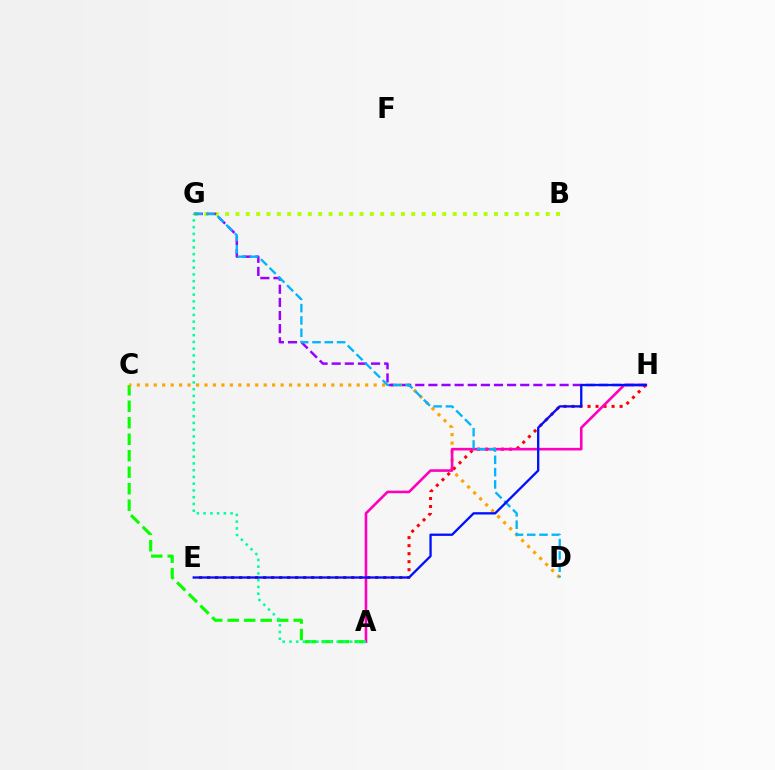{('A', 'C'): [{'color': '#08ff00', 'line_style': 'dashed', 'thickness': 2.24}], ('C', 'D'): [{'color': '#ffa500', 'line_style': 'dotted', 'thickness': 2.3}], ('E', 'H'): [{'color': '#ff0000', 'line_style': 'dotted', 'thickness': 2.18}, {'color': '#0010ff', 'line_style': 'solid', 'thickness': 1.67}], ('B', 'G'): [{'color': '#b3ff00', 'line_style': 'dotted', 'thickness': 2.81}], ('G', 'H'): [{'color': '#9b00ff', 'line_style': 'dashed', 'thickness': 1.78}], ('A', 'H'): [{'color': '#ff00bd', 'line_style': 'solid', 'thickness': 1.88}], ('D', 'G'): [{'color': '#00b5ff', 'line_style': 'dashed', 'thickness': 1.67}], ('A', 'G'): [{'color': '#00ff9d', 'line_style': 'dotted', 'thickness': 1.83}]}